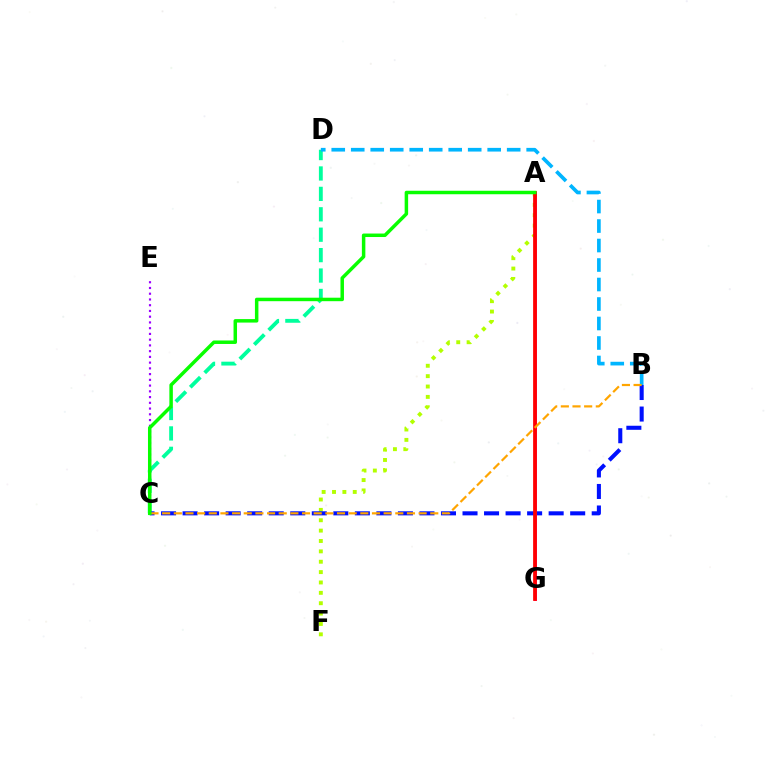{('C', 'D'): [{'color': '#00ff9d', 'line_style': 'dashed', 'thickness': 2.77}], ('A', 'F'): [{'color': '#b3ff00', 'line_style': 'dotted', 'thickness': 2.82}], ('B', 'D'): [{'color': '#00b5ff', 'line_style': 'dashed', 'thickness': 2.65}], ('C', 'E'): [{'color': '#9b00ff', 'line_style': 'dotted', 'thickness': 1.56}], ('B', 'C'): [{'color': '#0010ff', 'line_style': 'dashed', 'thickness': 2.93}, {'color': '#ffa500', 'line_style': 'dashed', 'thickness': 1.58}], ('A', 'G'): [{'color': '#ff00bd', 'line_style': 'solid', 'thickness': 2.0}, {'color': '#ff0000', 'line_style': 'solid', 'thickness': 2.71}], ('A', 'C'): [{'color': '#08ff00', 'line_style': 'solid', 'thickness': 2.51}]}